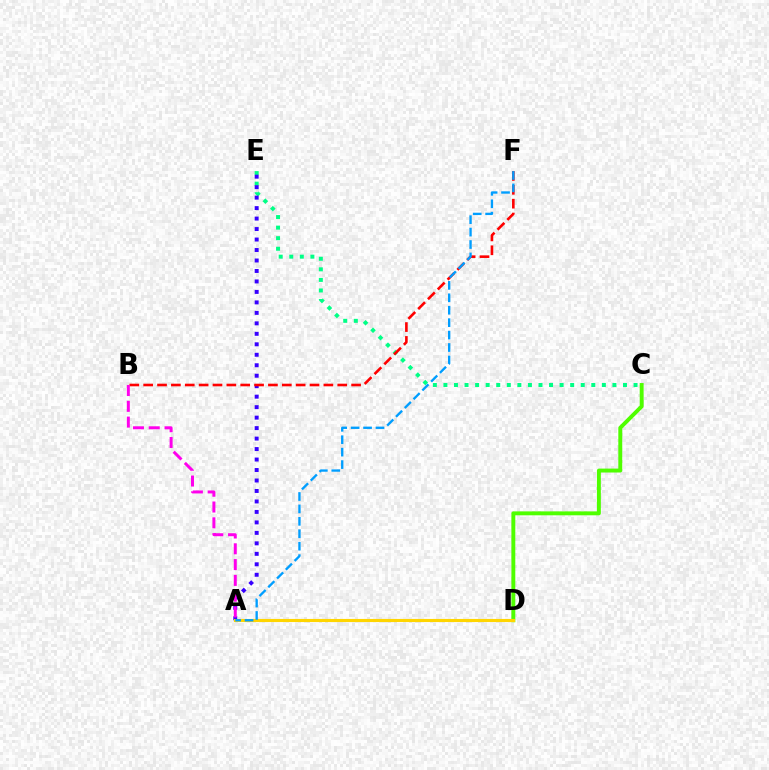{('C', 'E'): [{'color': '#00ff86', 'line_style': 'dotted', 'thickness': 2.87}], ('A', 'E'): [{'color': '#3700ff', 'line_style': 'dotted', 'thickness': 2.85}], ('B', 'F'): [{'color': '#ff0000', 'line_style': 'dashed', 'thickness': 1.88}], ('A', 'B'): [{'color': '#ff00ed', 'line_style': 'dashed', 'thickness': 2.15}], ('C', 'D'): [{'color': '#4fff00', 'line_style': 'solid', 'thickness': 2.82}], ('A', 'D'): [{'color': '#ffd500', 'line_style': 'solid', 'thickness': 2.24}], ('A', 'F'): [{'color': '#009eff', 'line_style': 'dashed', 'thickness': 1.69}]}